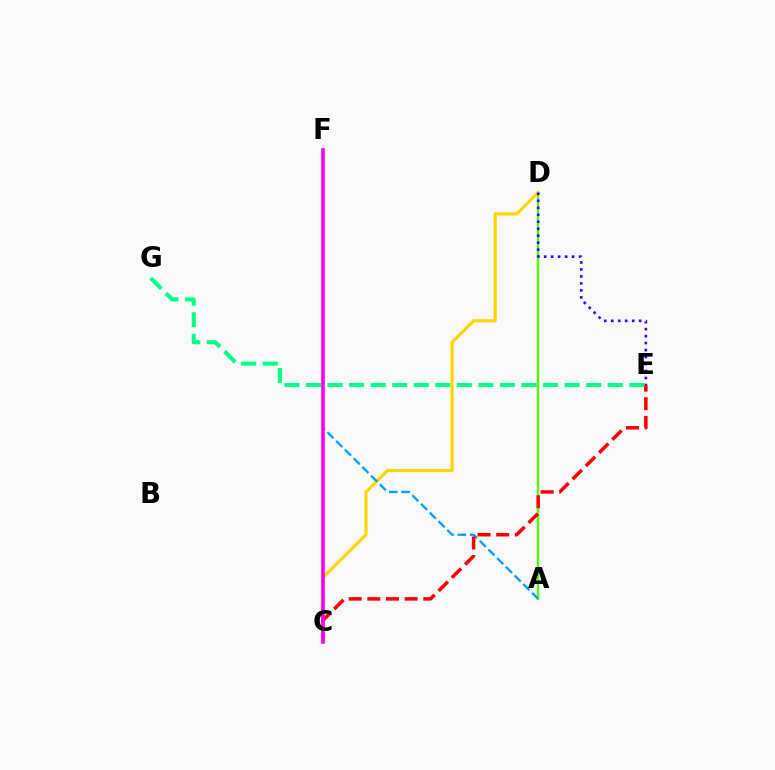{('A', 'D'): [{'color': '#4fff00', 'line_style': 'solid', 'thickness': 1.73}], ('C', 'D'): [{'color': '#ffd500', 'line_style': 'solid', 'thickness': 2.29}], ('A', 'F'): [{'color': '#009eff', 'line_style': 'dashed', 'thickness': 1.67}], ('D', 'E'): [{'color': '#3700ff', 'line_style': 'dotted', 'thickness': 1.9}], ('C', 'E'): [{'color': '#ff0000', 'line_style': 'dashed', 'thickness': 2.53}], ('E', 'G'): [{'color': '#00ff86', 'line_style': 'dashed', 'thickness': 2.93}], ('C', 'F'): [{'color': '#ff00ed', 'line_style': 'solid', 'thickness': 2.62}]}